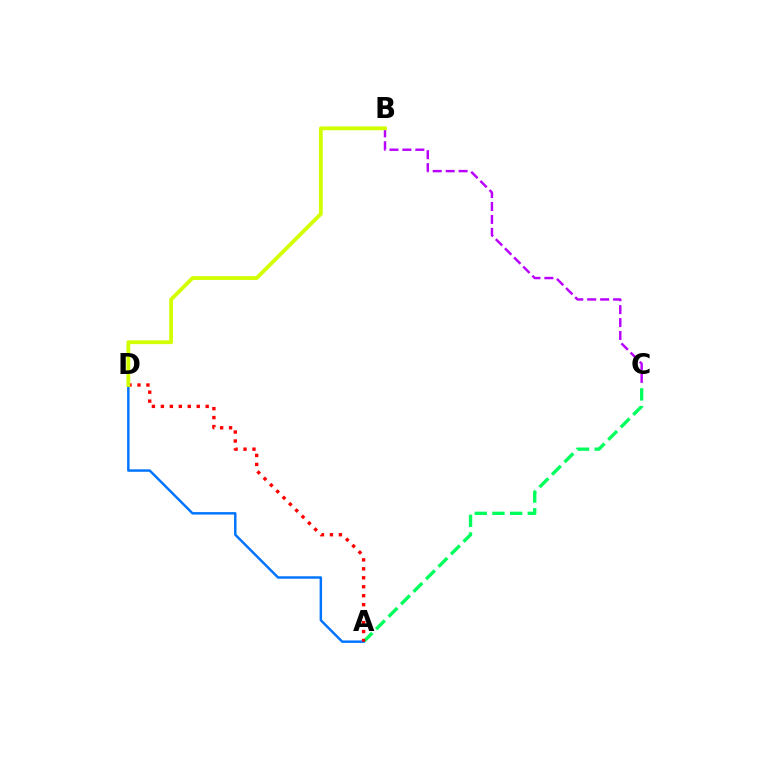{('B', 'C'): [{'color': '#b900ff', 'line_style': 'dashed', 'thickness': 1.76}], ('A', 'C'): [{'color': '#00ff5c', 'line_style': 'dashed', 'thickness': 2.4}], ('A', 'D'): [{'color': '#0074ff', 'line_style': 'solid', 'thickness': 1.77}, {'color': '#ff0000', 'line_style': 'dotted', 'thickness': 2.43}], ('B', 'D'): [{'color': '#d1ff00', 'line_style': 'solid', 'thickness': 2.74}]}